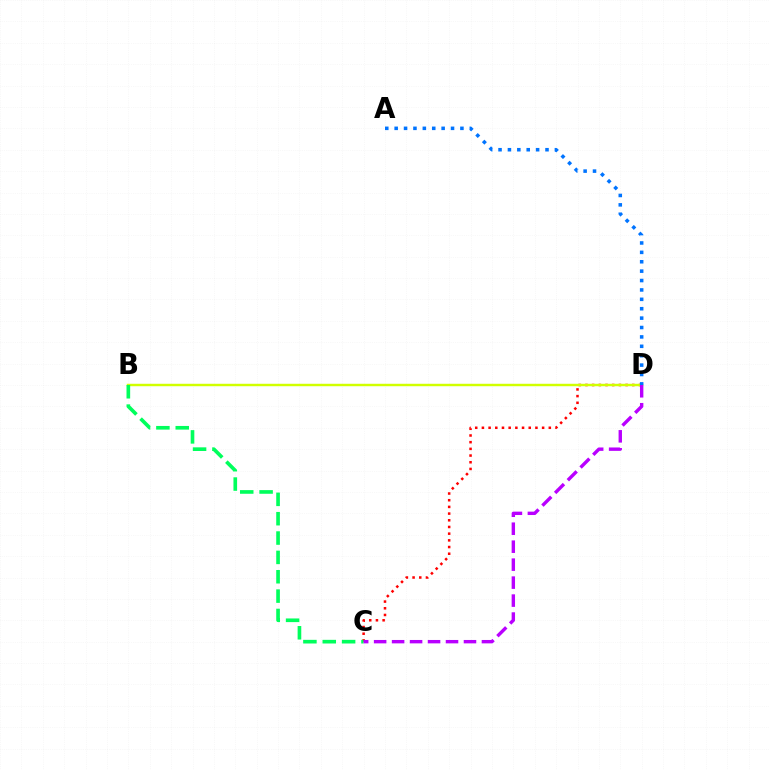{('C', 'D'): [{'color': '#ff0000', 'line_style': 'dotted', 'thickness': 1.82}, {'color': '#b900ff', 'line_style': 'dashed', 'thickness': 2.44}], ('B', 'D'): [{'color': '#d1ff00', 'line_style': 'solid', 'thickness': 1.75}], ('B', 'C'): [{'color': '#00ff5c', 'line_style': 'dashed', 'thickness': 2.63}], ('A', 'D'): [{'color': '#0074ff', 'line_style': 'dotted', 'thickness': 2.55}]}